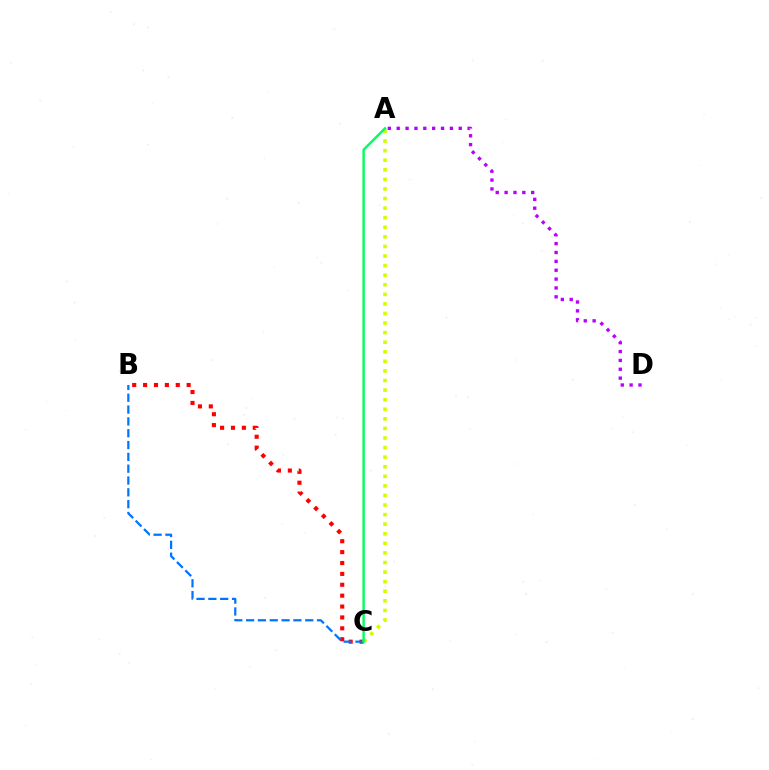{('B', 'C'): [{'color': '#ff0000', 'line_style': 'dotted', 'thickness': 2.96}, {'color': '#0074ff', 'line_style': 'dashed', 'thickness': 1.61}], ('A', 'C'): [{'color': '#d1ff00', 'line_style': 'dotted', 'thickness': 2.6}, {'color': '#00ff5c', 'line_style': 'solid', 'thickness': 1.73}], ('A', 'D'): [{'color': '#b900ff', 'line_style': 'dotted', 'thickness': 2.41}]}